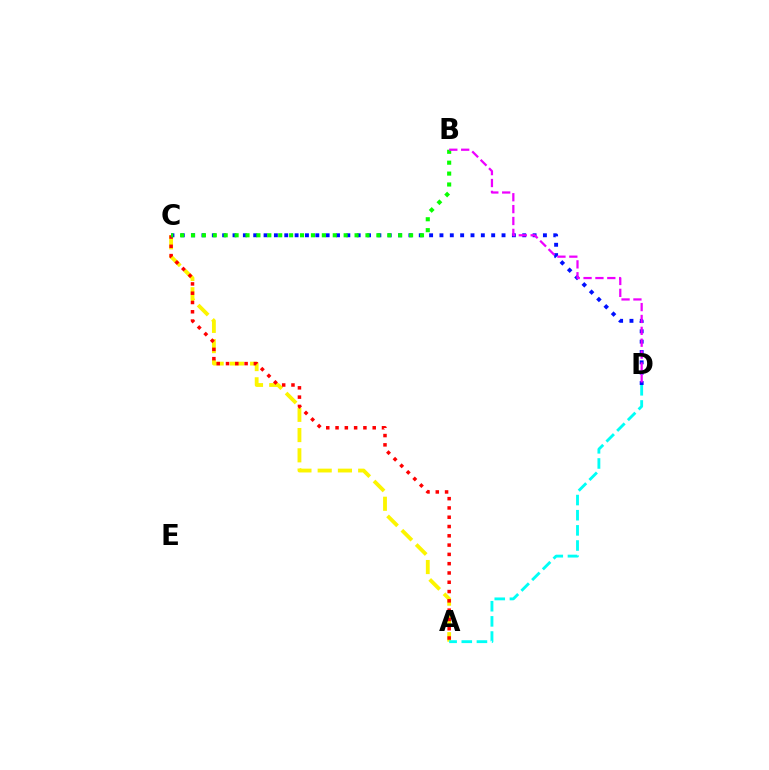{('A', 'C'): [{'color': '#fcf500', 'line_style': 'dashed', 'thickness': 2.75}, {'color': '#ff0000', 'line_style': 'dotted', 'thickness': 2.52}], ('A', 'D'): [{'color': '#00fff6', 'line_style': 'dashed', 'thickness': 2.06}], ('C', 'D'): [{'color': '#0010ff', 'line_style': 'dotted', 'thickness': 2.81}], ('B', 'C'): [{'color': '#08ff00', 'line_style': 'dotted', 'thickness': 2.96}], ('B', 'D'): [{'color': '#ee00ff', 'line_style': 'dashed', 'thickness': 1.61}]}